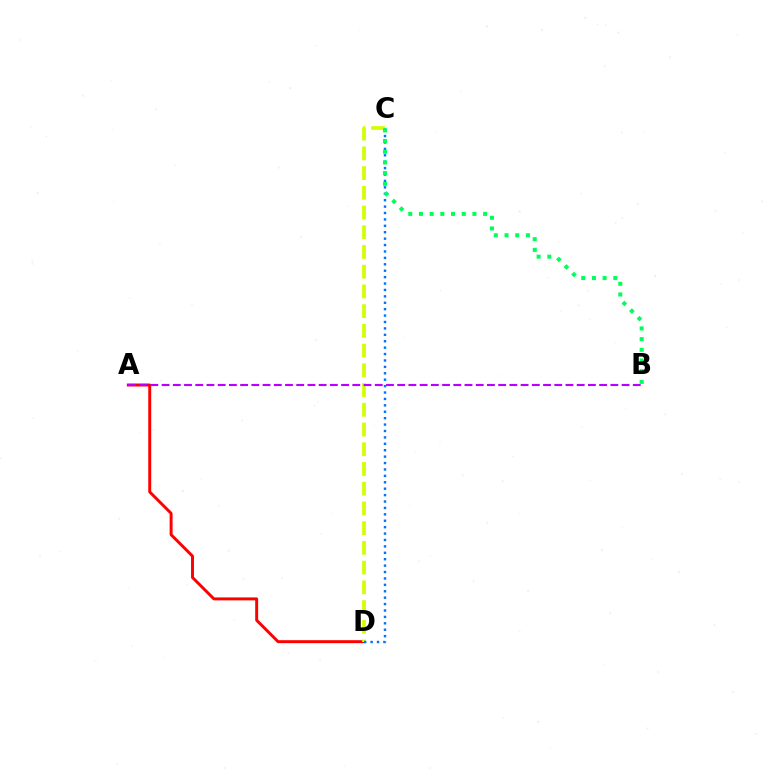{('A', 'D'): [{'color': '#ff0000', 'line_style': 'solid', 'thickness': 2.13}], ('C', 'D'): [{'color': '#d1ff00', 'line_style': 'dashed', 'thickness': 2.68}, {'color': '#0074ff', 'line_style': 'dotted', 'thickness': 1.74}], ('A', 'B'): [{'color': '#b900ff', 'line_style': 'dashed', 'thickness': 1.52}], ('B', 'C'): [{'color': '#00ff5c', 'line_style': 'dotted', 'thickness': 2.91}]}